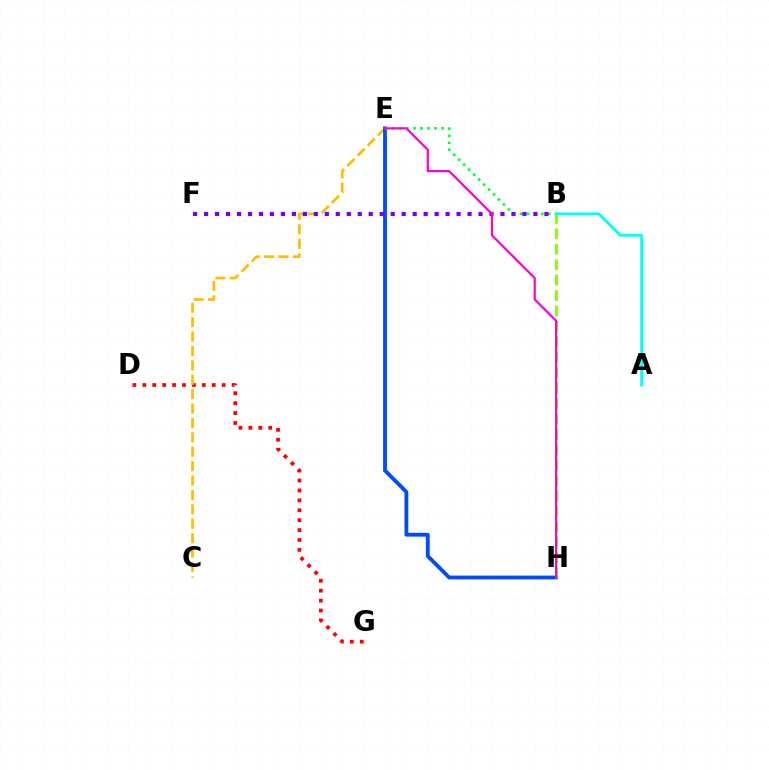{('D', 'G'): [{'color': '#ff0000', 'line_style': 'dotted', 'thickness': 2.7}], ('C', 'E'): [{'color': '#ffbd00', 'line_style': 'dashed', 'thickness': 1.96}], ('E', 'H'): [{'color': '#004bff', 'line_style': 'solid', 'thickness': 2.75}, {'color': '#ff00cf', 'line_style': 'solid', 'thickness': 1.58}], ('B', 'E'): [{'color': '#00ff39', 'line_style': 'dotted', 'thickness': 1.91}], ('B', 'F'): [{'color': '#7200ff', 'line_style': 'dotted', 'thickness': 2.98}], ('B', 'H'): [{'color': '#84ff00', 'line_style': 'dashed', 'thickness': 2.1}], ('A', 'B'): [{'color': '#00fff6', 'line_style': 'solid', 'thickness': 2.05}]}